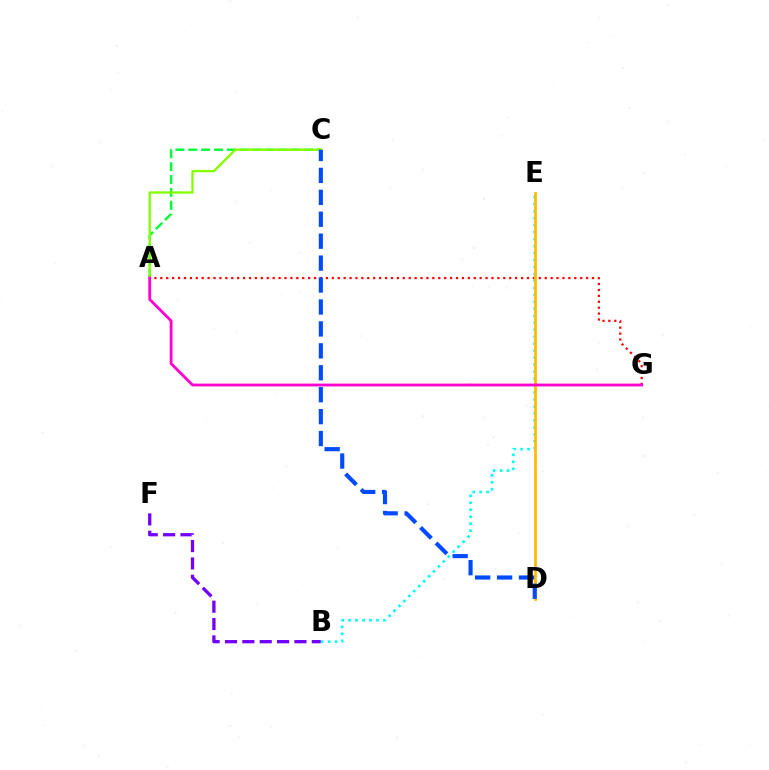{('B', 'F'): [{'color': '#7200ff', 'line_style': 'dashed', 'thickness': 2.36}], ('B', 'E'): [{'color': '#00fff6', 'line_style': 'dotted', 'thickness': 1.9}], ('A', 'G'): [{'color': '#ff0000', 'line_style': 'dotted', 'thickness': 1.61}, {'color': '#ff00cf', 'line_style': 'solid', 'thickness': 2.02}], ('A', 'C'): [{'color': '#00ff39', 'line_style': 'dashed', 'thickness': 1.75}, {'color': '#84ff00', 'line_style': 'solid', 'thickness': 1.68}], ('D', 'E'): [{'color': '#ffbd00', 'line_style': 'solid', 'thickness': 1.99}], ('C', 'D'): [{'color': '#004bff', 'line_style': 'dashed', 'thickness': 2.98}]}